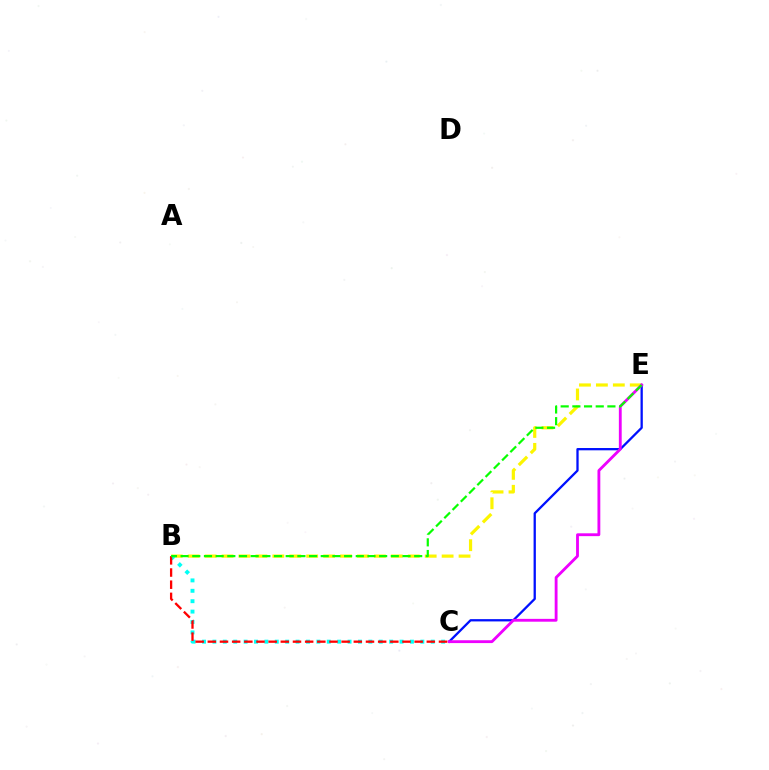{('B', 'E'): [{'color': '#fcf500', 'line_style': 'dashed', 'thickness': 2.3}, {'color': '#08ff00', 'line_style': 'dashed', 'thickness': 1.59}], ('C', 'E'): [{'color': '#0010ff', 'line_style': 'solid', 'thickness': 1.65}, {'color': '#ee00ff', 'line_style': 'solid', 'thickness': 2.04}], ('B', 'C'): [{'color': '#00fff6', 'line_style': 'dotted', 'thickness': 2.82}, {'color': '#ff0000', 'line_style': 'dashed', 'thickness': 1.65}]}